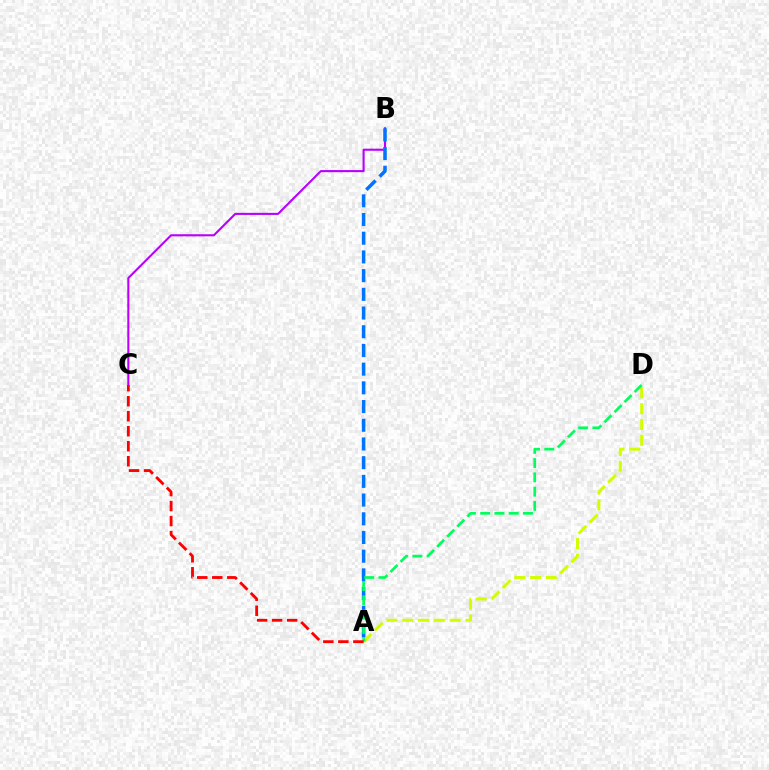{('B', 'C'): [{'color': '#b900ff', 'line_style': 'solid', 'thickness': 1.51}], ('A', 'B'): [{'color': '#0074ff', 'line_style': 'dashed', 'thickness': 2.54}], ('A', 'D'): [{'color': '#d1ff00', 'line_style': 'dashed', 'thickness': 2.15}, {'color': '#00ff5c', 'line_style': 'dashed', 'thickness': 1.94}], ('A', 'C'): [{'color': '#ff0000', 'line_style': 'dashed', 'thickness': 2.04}]}